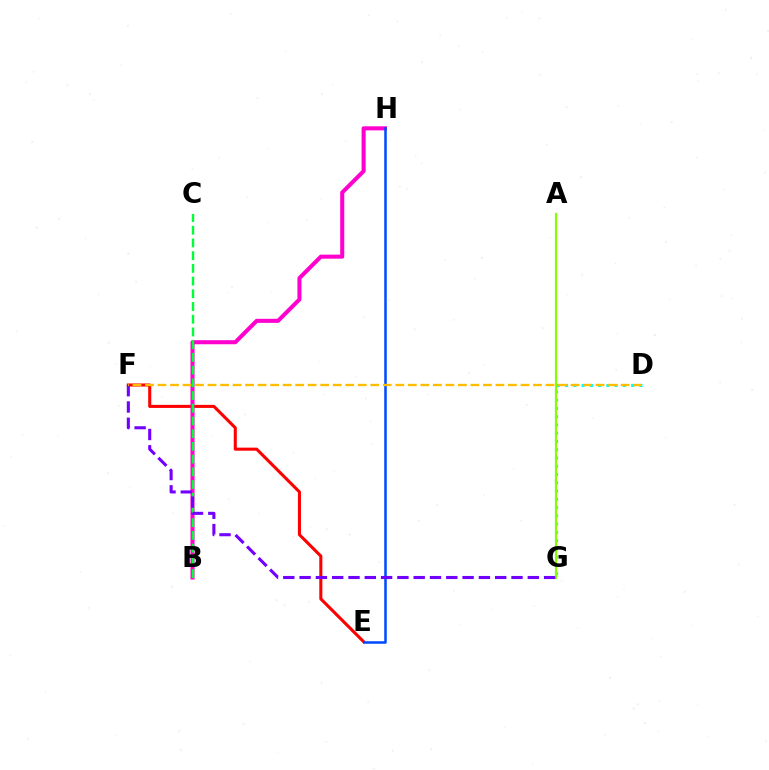{('D', 'G'): [{'color': '#00fff6', 'line_style': 'dotted', 'thickness': 2.24}], ('E', 'F'): [{'color': '#ff0000', 'line_style': 'solid', 'thickness': 2.21}], ('A', 'G'): [{'color': '#84ff00', 'line_style': 'solid', 'thickness': 1.59}], ('B', 'H'): [{'color': '#ff00cf', 'line_style': 'solid', 'thickness': 2.92}], ('E', 'H'): [{'color': '#004bff', 'line_style': 'solid', 'thickness': 1.83}], ('B', 'C'): [{'color': '#00ff39', 'line_style': 'dashed', 'thickness': 1.73}], ('F', 'G'): [{'color': '#7200ff', 'line_style': 'dashed', 'thickness': 2.21}], ('D', 'F'): [{'color': '#ffbd00', 'line_style': 'dashed', 'thickness': 1.7}]}